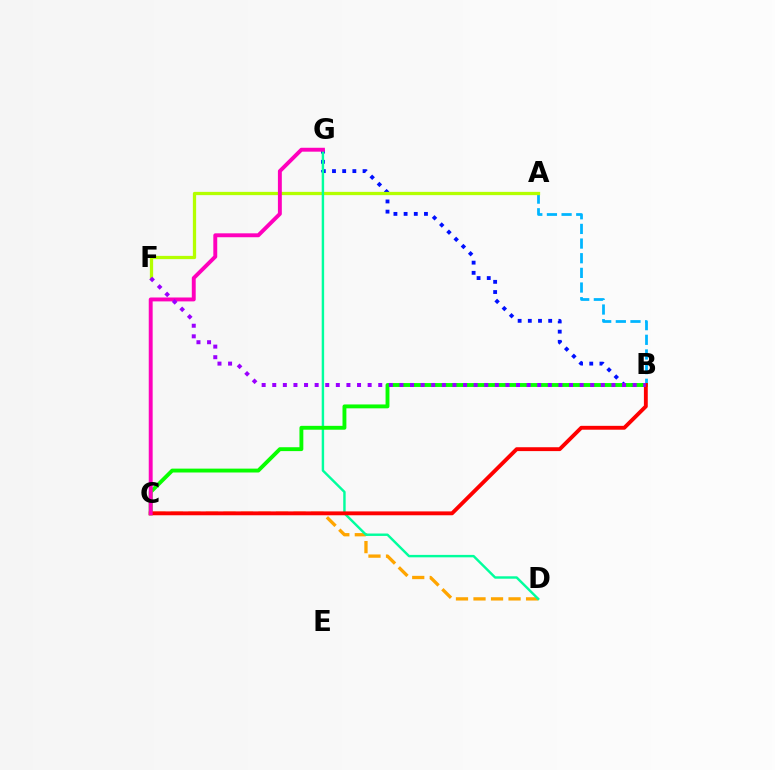{('A', 'B'): [{'color': '#00b5ff', 'line_style': 'dashed', 'thickness': 1.99}], ('C', 'D'): [{'color': '#ffa500', 'line_style': 'dashed', 'thickness': 2.38}], ('B', 'G'): [{'color': '#0010ff', 'line_style': 'dotted', 'thickness': 2.77}], ('A', 'F'): [{'color': '#b3ff00', 'line_style': 'solid', 'thickness': 2.35}], ('D', 'G'): [{'color': '#00ff9d', 'line_style': 'solid', 'thickness': 1.75}], ('B', 'C'): [{'color': '#08ff00', 'line_style': 'solid', 'thickness': 2.79}, {'color': '#ff0000', 'line_style': 'solid', 'thickness': 2.78}], ('C', 'G'): [{'color': '#ff00bd', 'line_style': 'solid', 'thickness': 2.81}], ('B', 'F'): [{'color': '#9b00ff', 'line_style': 'dotted', 'thickness': 2.88}]}